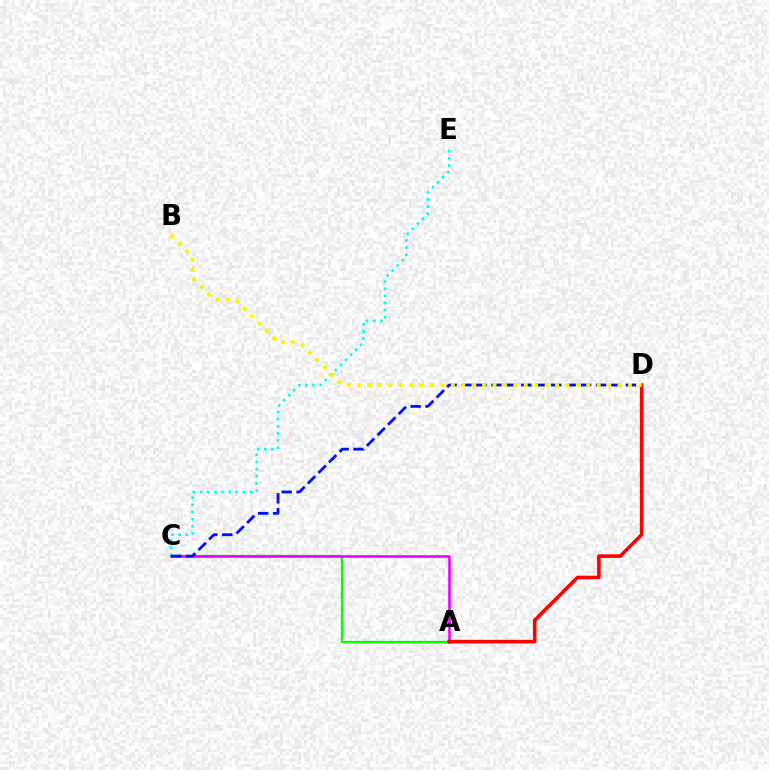{('A', 'C'): [{'color': '#08ff00', 'line_style': 'solid', 'thickness': 1.63}, {'color': '#ee00ff', 'line_style': 'solid', 'thickness': 1.87}], ('C', 'E'): [{'color': '#00fff6', 'line_style': 'dotted', 'thickness': 1.94}], ('C', 'D'): [{'color': '#0010ff', 'line_style': 'dashed', 'thickness': 2.03}], ('A', 'D'): [{'color': '#ff0000', 'line_style': 'solid', 'thickness': 2.59}], ('B', 'D'): [{'color': '#fcf500', 'line_style': 'dotted', 'thickness': 2.83}]}